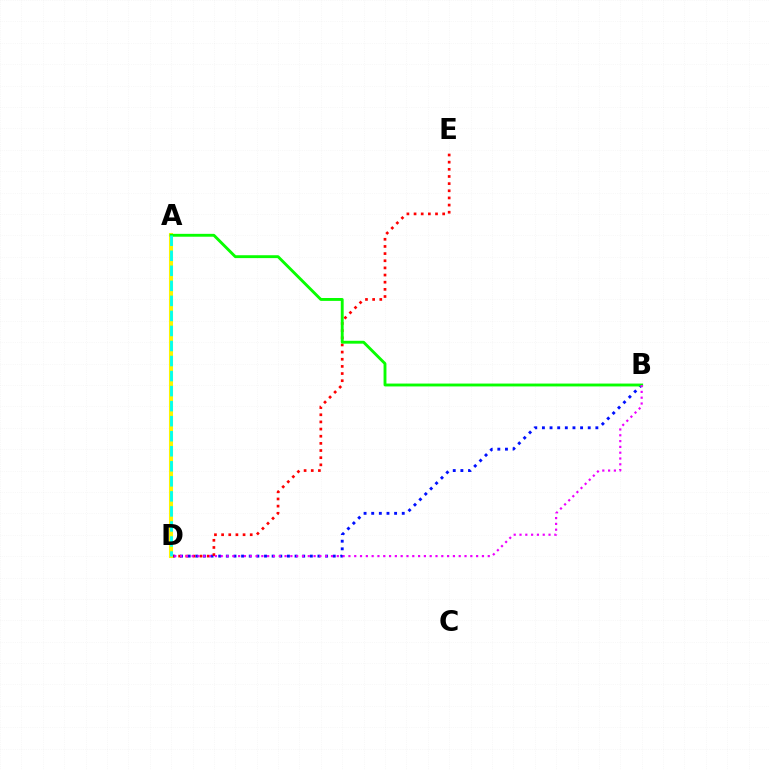{('B', 'D'): [{'color': '#0010ff', 'line_style': 'dotted', 'thickness': 2.07}, {'color': '#ee00ff', 'line_style': 'dotted', 'thickness': 1.58}], ('D', 'E'): [{'color': '#ff0000', 'line_style': 'dotted', 'thickness': 1.94}], ('A', 'D'): [{'color': '#fcf500', 'line_style': 'solid', 'thickness': 2.93}, {'color': '#00fff6', 'line_style': 'dashed', 'thickness': 2.04}], ('A', 'B'): [{'color': '#08ff00', 'line_style': 'solid', 'thickness': 2.07}]}